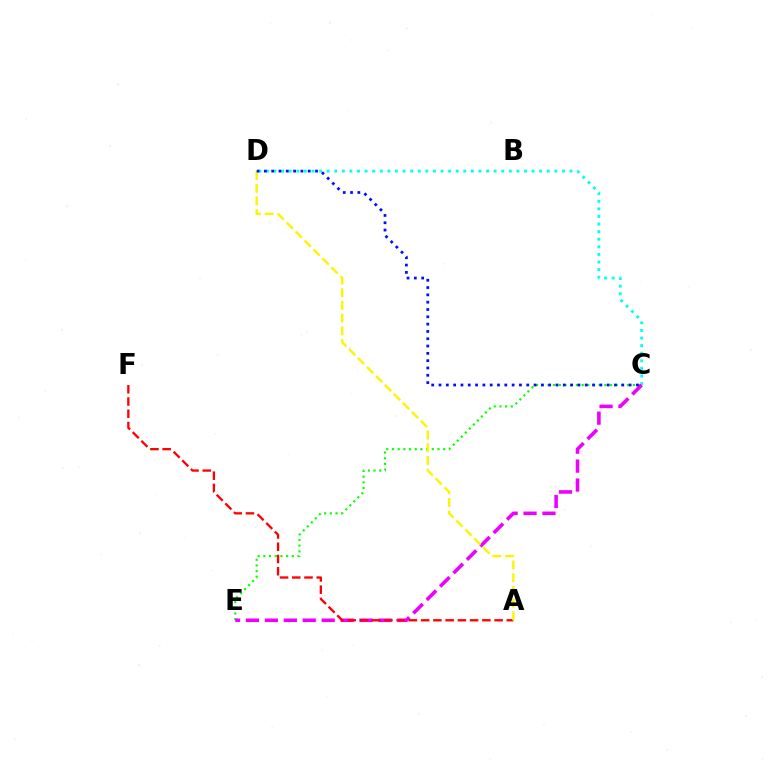{('C', 'E'): [{'color': '#08ff00', 'line_style': 'dotted', 'thickness': 1.55}, {'color': '#ee00ff', 'line_style': 'dashed', 'thickness': 2.57}], ('C', 'D'): [{'color': '#00fff6', 'line_style': 'dotted', 'thickness': 2.06}, {'color': '#0010ff', 'line_style': 'dotted', 'thickness': 1.99}], ('A', 'F'): [{'color': '#ff0000', 'line_style': 'dashed', 'thickness': 1.66}], ('A', 'D'): [{'color': '#fcf500', 'line_style': 'dashed', 'thickness': 1.73}]}